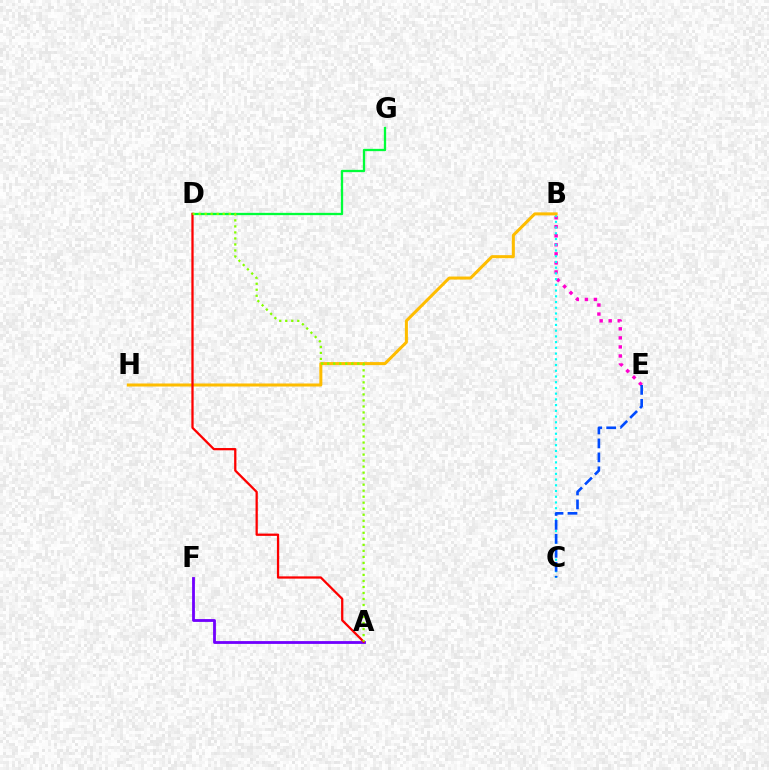{('B', 'E'): [{'color': '#ff00cf', 'line_style': 'dotted', 'thickness': 2.46}], ('B', 'C'): [{'color': '#00fff6', 'line_style': 'dotted', 'thickness': 1.56}], ('A', 'F'): [{'color': '#7200ff', 'line_style': 'solid', 'thickness': 2.03}], ('C', 'E'): [{'color': '#004bff', 'line_style': 'dashed', 'thickness': 1.9}], ('D', 'G'): [{'color': '#00ff39', 'line_style': 'solid', 'thickness': 1.66}], ('B', 'H'): [{'color': '#ffbd00', 'line_style': 'solid', 'thickness': 2.18}], ('A', 'D'): [{'color': '#ff0000', 'line_style': 'solid', 'thickness': 1.64}, {'color': '#84ff00', 'line_style': 'dotted', 'thickness': 1.63}]}